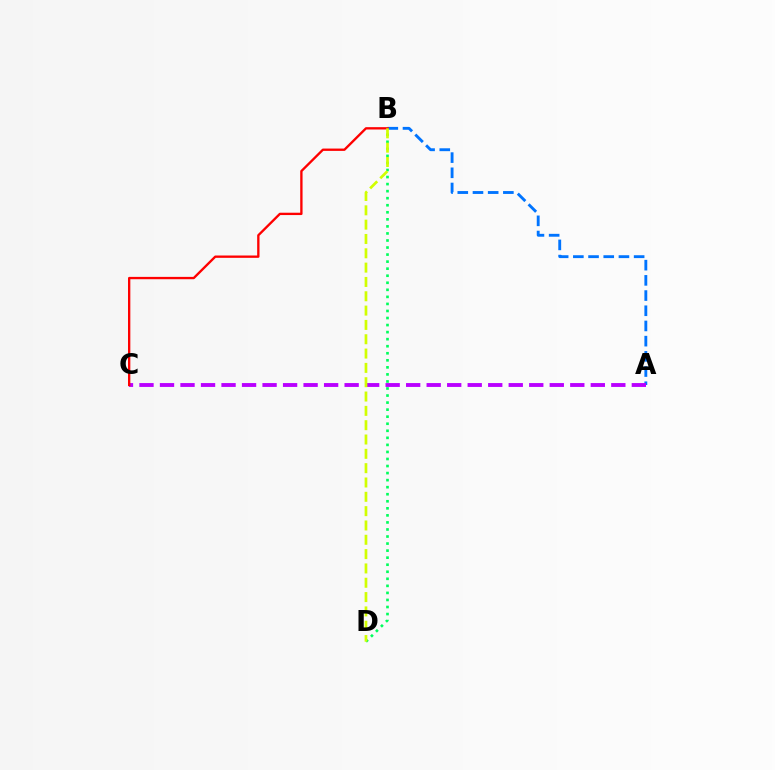{('A', 'B'): [{'color': '#0074ff', 'line_style': 'dashed', 'thickness': 2.06}], ('A', 'C'): [{'color': '#b900ff', 'line_style': 'dashed', 'thickness': 2.79}], ('B', 'D'): [{'color': '#00ff5c', 'line_style': 'dotted', 'thickness': 1.92}, {'color': '#d1ff00', 'line_style': 'dashed', 'thickness': 1.95}], ('B', 'C'): [{'color': '#ff0000', 'line_style': 'solid', 'thickness': 1.68}]}